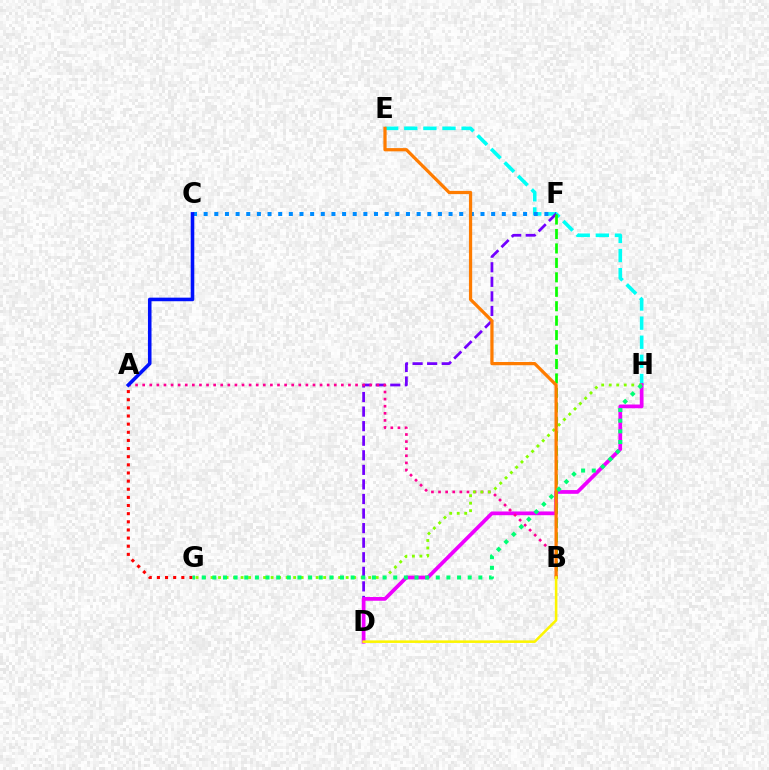{('E', 'H'): [{'color': '#00fff6', 'line_style': 'dashed', 'thickness': 2.6}], ('C', 'F'): [{'color': '#008cff', 'line_style': 'dotted', 'thickness': 2.89}], ('D', 'F'): [{'color': '#7200ff', 'line_style': 'dashed', 'thickness': 1.98}], ('D', 'H'): [{'color': '#ee00ff', 'line_style': 'solid', 'thickness': 2.69}], ('A', 'B'): [{'color': '#ff0094', 'line_style': 'dotted', 'thickness': 1.93}], ('A', 'G'): [{'color': '#ff0000', 'line_style': 'dotted', 'thickness': 2.21}], ('B', 'F'): [{'color': '#08ff00', 'line_style': 'dashed', 'thickness': 1.96}], ('G', 'H'): [{'color': '#84ff00', 'line_style': 'dotted', 'thickness': 2.04}, {'color': '#00ff74', 'line_style': 'dotted', 'thickness': 2.89}], ('A', 'C'): [{'color': '#0010ff', 'line_style': 'solid', 'thickness': 2.58}], ('B', 'E'): [{'color': '#ff7c00', 'line_style': 'solid', 'thickness': 2.33}], ('B', 'D'): [{'color': '#fcf500', 'line_style': 'solid', 'thickness': 1.84}]}